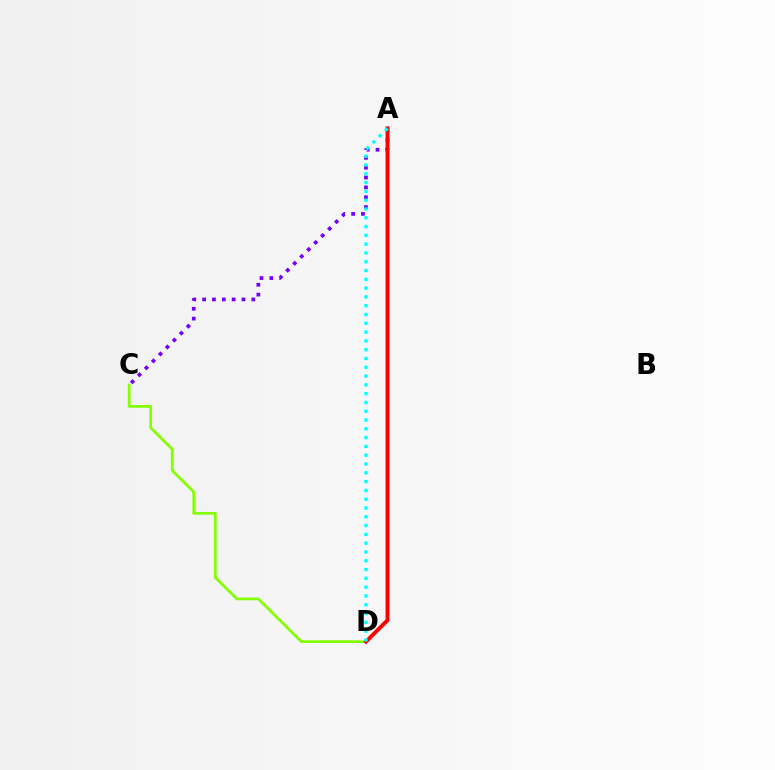{('C', 'D'): [{'color': '#84ff00', 'line_style': 'solid', 'thickness': 1.98}], ('A', 'C'): [{'color': '#7200ff', 'line_style': 'dotted', 'thickness': 2.67}], ('A', 'D'): [{'color': '#ff0000', 'line_style': 'solid', 'thickness': 2.8}, {'color': '#00fff6', 'line_style': 'dotted', 'thickness': 2.39}]}